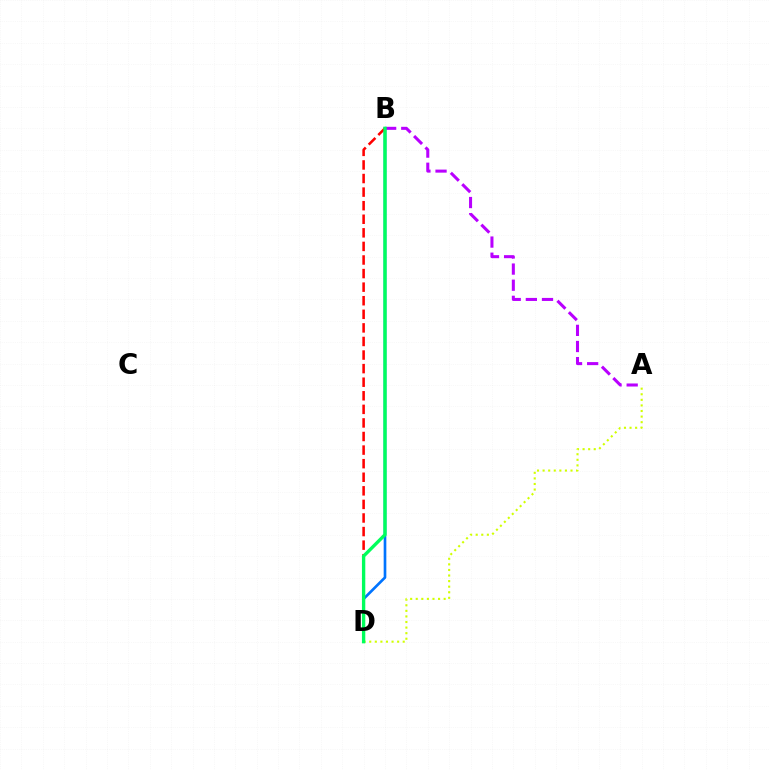{('A', 'B'): [{'color': '#b900ff', 'line_style': 'dashed', 'thickness': 2.19}], ('A', 'D'): [{'color': '#d1ff00', 'line_style': 'dotted', 'thickness': 1.52}], ('B', 'D'): [{'color': '#0074ff', 'line_style': 'solid', 'thickness': 1.92}, {'color': '#ff0000', 'line_style': 'dashed', 'thickness': 1.84}, {'color': '#00ff5c', 'line_style': 'solid', 'thickness': 2.41}]}